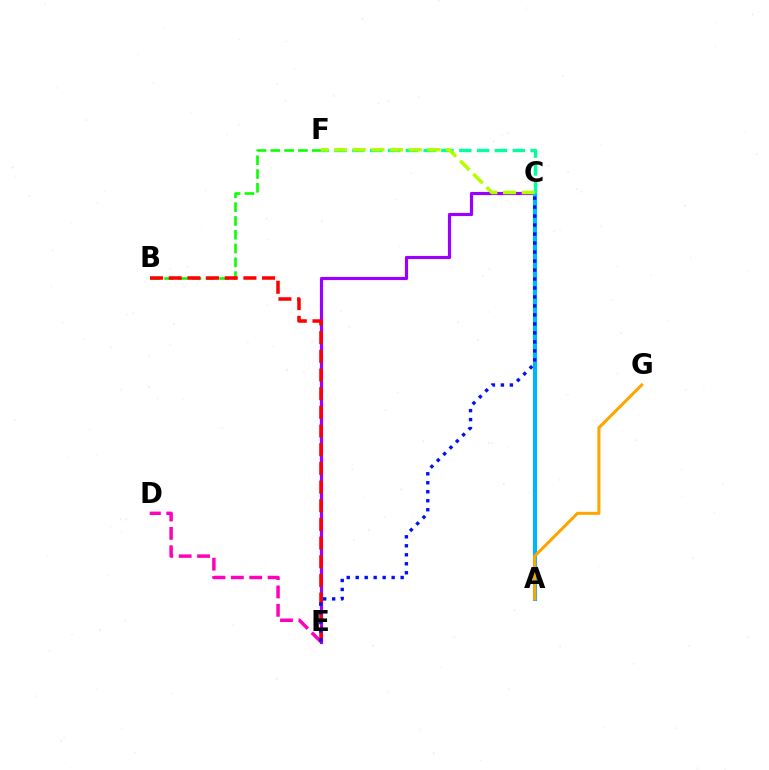{('C', 'E'): [{'color': '#9b00ff', 'line_style': 'solid', 'thickness': 2.29}, {'color': '#0010ff', 'line_style': 'dotted', 'thickness': 2.44}], ('A', 'C'): [{'color': '#00b5ff', 'line_style': 'solid', 'thickness': 2.97}], ('D', 'E'): [{'color': '#ff00bd', 'line_style': 'dashed', 'thickness': 2.5}], ('B', 'F'): [{'color': '#08ff00', 'line_style': 'dashed', 'thickness': 1.87}], ('B', 'E'): [{'color': '#ff0000', 'line_style': 'dashed', 'thickness': 2.54}], ('C', 'F'): [{'color': '#00ff9d', 'line_style': 'dashed', 'thickness': 2.42}, {'color': '#b3ff00', 'line_style': 'dashed', 'thickness': 2.54}], ('A', 'G'): [{'color': '#ffa500', 'line_style': 'solid', 'thickness': 2.2}]}